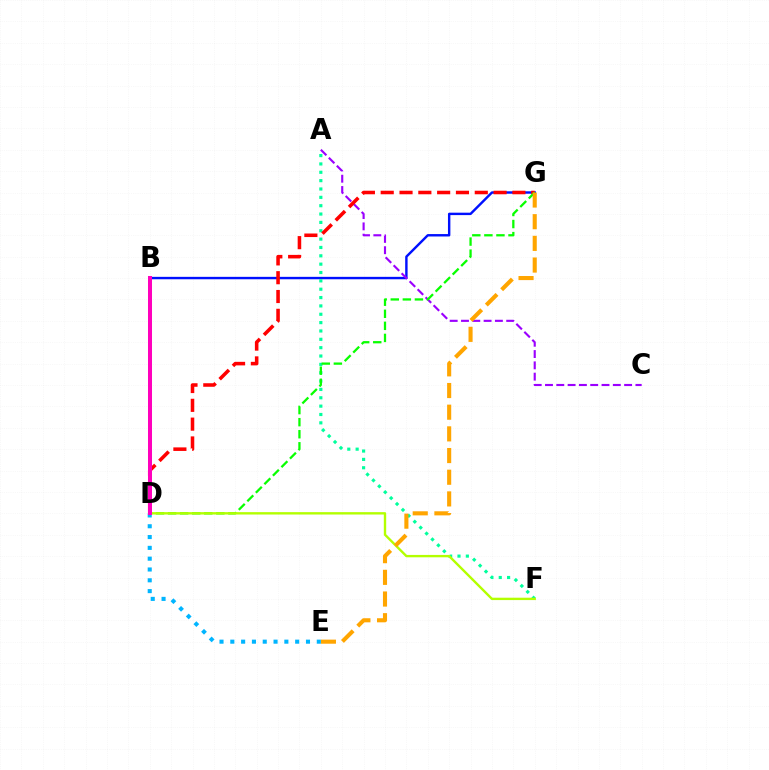{('B', 'G'): [{'color': '#0010ff', 'line_style': 'solid', 'thickness': 1.74}], ('A', 'F'): [{'color': '#00ff9d', 'line_style': 'dotted', 'thickness': 2.27}], ('A', 'C'): [{'color': '#9b00ff', 'line_style': 'dashed', 'thickness': 1.54}], ('D', 'G'): [{'color': '#ff0000', 'line_style': 'dashed', 'thickness': 2.56}, {'color': '#08ff00', 'line_style': 'dashed', 'thickness': 1.64}], ('D', 'F'): [{'color': '#b3ff00', 'line_style': 'solid', 'thickness': 1.71}], ('E', 'G'): [{'color': '#ffa500', 'line_style': 'dashed', 'thickness': 2.95}], ('D', 'E'): [{'color': '#00b5ff', 'line_style': 'dotted', 'thickness': 2.94}], ('B', 'D'): [{'color': '#ff00bd', 'line_style': 'solid', 'thickness': 2.89}]}